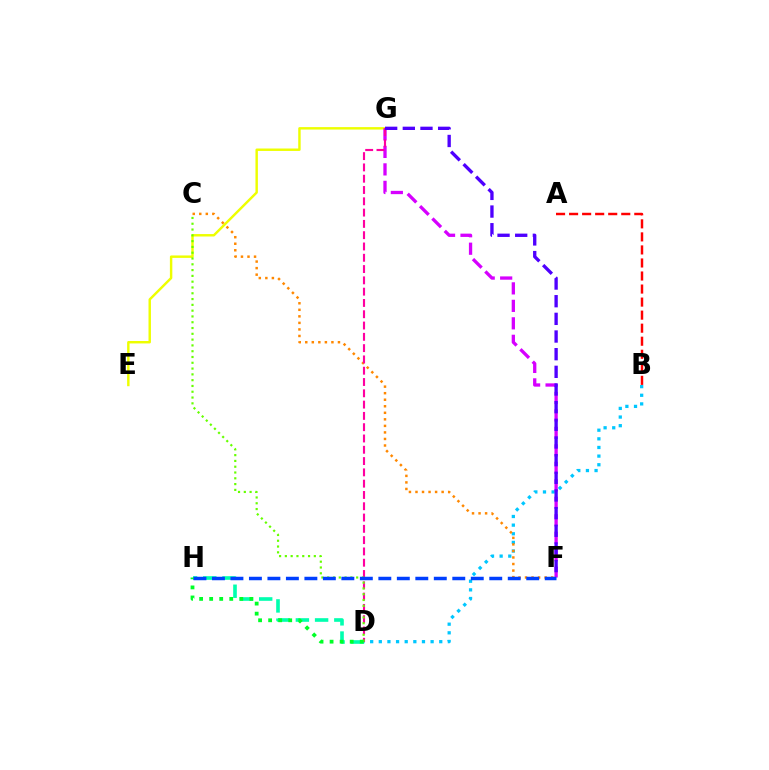{('B', 'D'): [{'color': '#00c7ff', 'line_style': 'dotted', 'thickness': 2.35}], ('E', 'G'): [{'color': '#eeff00', 'line_style': 'solid', 'thickness': 1.76}], ('F', 'G'): [{'color': '#d600ff', 'line_style': 'dashed', 'thickness': 2.37}, {'color': '#4f00ff', 'line_style': 'dashed', 'thickness': 2.4}], ('C', 'F'): [{'color': '#ff8800', 'line_style': 'dotted', 'thickness': 1.78}], ('D', 'H'): [{'color': '#00ffaf', 'line_style': 'dashed', 'thickness': 2.61}, {'color': '#00ff27', 'line_style': 'dotted', 'thickness': 2.73}], ('D', 'G'): [{'color': '#ff00a0', 'line_style': 'dashed', 'thickness': 1.53}], ('C', 'D'): [{'color': '#66ff00', 'line_style': 'dotted', 'thickness': 1.57}], ('A', 'B'): [{'color': '#ff0000', 'line_style': 'dashed', 'thickness': 1.77}], ('F', 'H'): [{'color': '#003fff', 'line_style': 'dashed', 'thickness': 2.51}]}